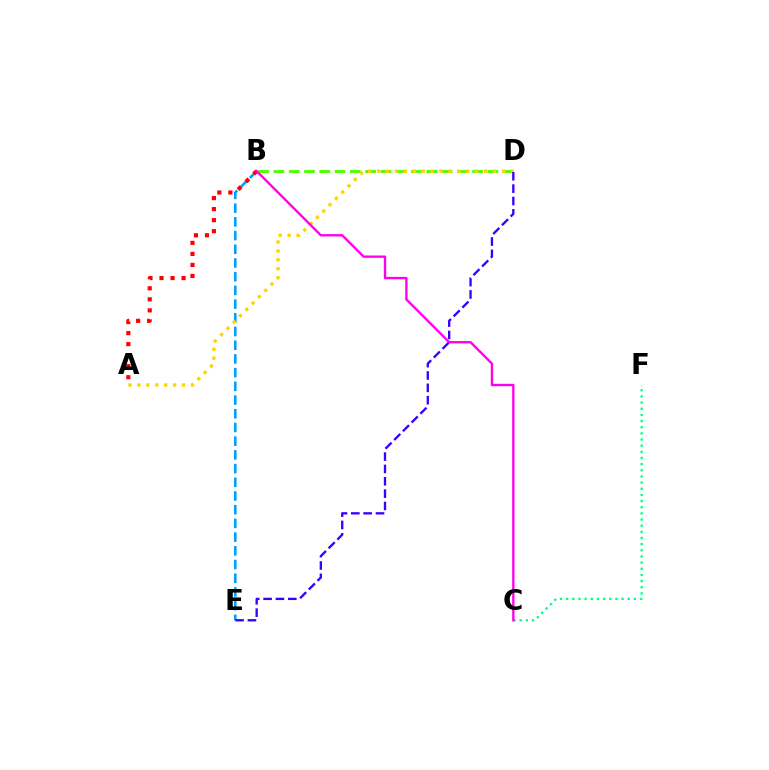{('B', 'E'): [{'color': '#009eff', 'line_style': 'dashed', 'thickness': 1.86}], ('B', 'D'): [{'color': '#4fff00', 'line_style': 'dashed', 'thickness': 2.08}], ('A', 'B'): [{'color': '#ff0000', 'line_style': 'dotted', 'thickness': 3.0}], ('C', 'F'): [{'color': '#00ff86', 'line_style': 'dotted', 'thickness': 1.67}], ('A', 'D'): [{'color': '#ffd500', 'line_style': 'dotted', 'thickness': 2.42}], ('B', 'C'): [{'color': '#ff00ed', 'line_style': 'solid', 'thickness': 1.69}], ('D', 'E'): [{'color': '#3700ff', 'line_style': 'dashed', 'thickness': 1.68}]}